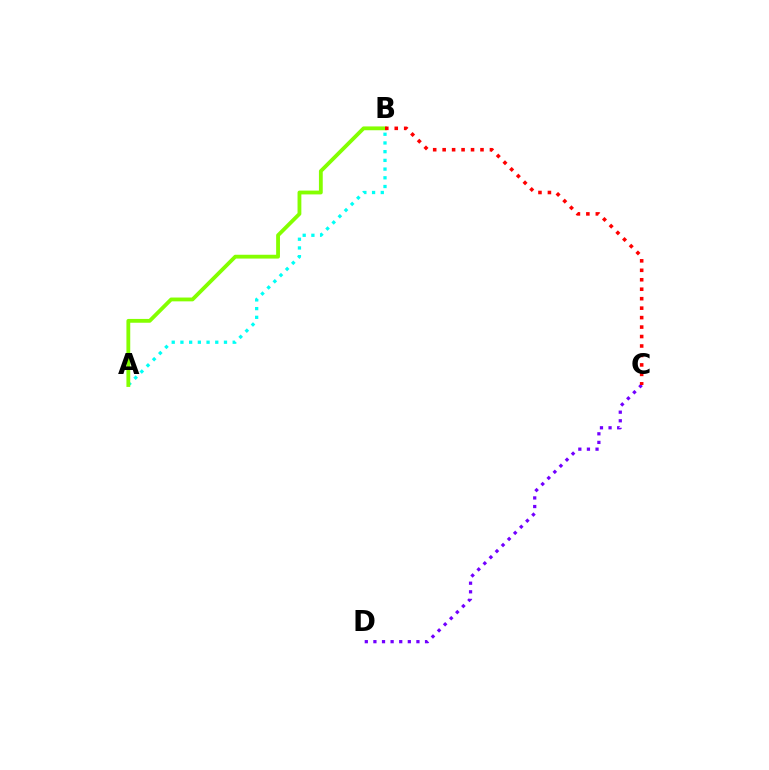{('C', 'D'): [{'color': '#7200ff', 'line_style': 'dotted', 'thickness': 2.34}], ('A', 'B'): [{'color': '#00fff6', 'line_style': 'dotted', 'thickness': 2.37}, {'color': '#84ff00', 'line_style': 'solid', 'thickness': 2.75}], ('B', 'C'): [{'color': '#ff0000', 'line_style': 'dotted', 'thickness': 2.57}]}